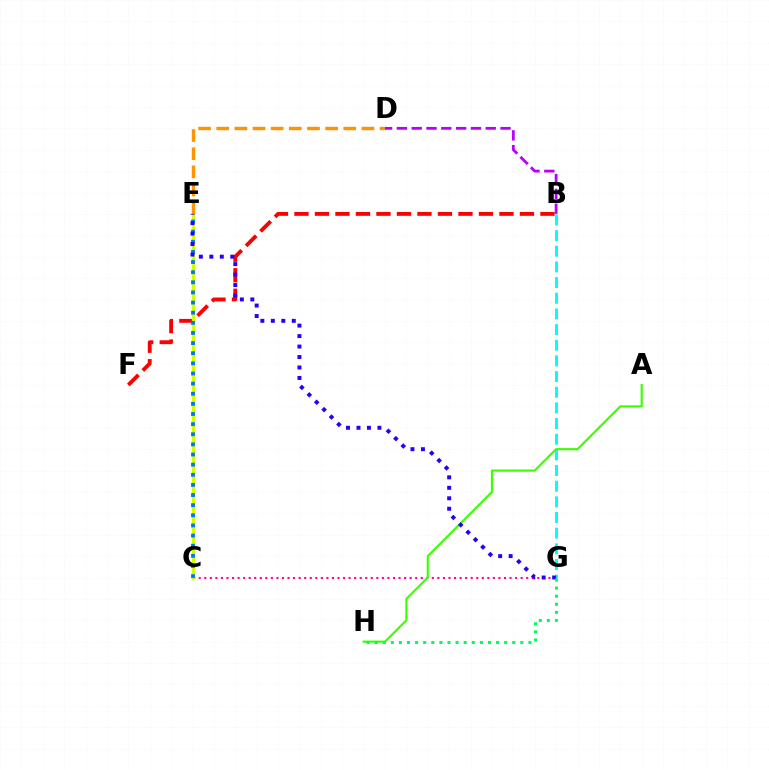{('C', 'G'): [{'color': '#ff00ac', 'line_style': 'dotted', 'thickness': 1.51}], ('B', 'F'): [{'color': '#ff0000', 'line_style': 'dashed', 'thickness': 2.78}], ('B', 'G'): [{'color': '#00fff6', 'line_style': 'dashed', 'thickness': 2.13}], ('C', 'E'): [{'color': '#d1ff00', 'line_style': 'solid', 'thickness': 2.32}, {'color': '#0074ff', 'line_style': 'dotted', 'thickness': 2.75}], ('A', 'H'): [{'color': '#3dff00', 'line_style': 'solid', 'thickness': 1.54}], ('D', 'E'): [{'color': '#ff9400', 'line_style': 'dashed', 'thickness': 2.47}], ('B', 'D'): [{'color': '#b900ff', 'line_style': 'dashed', 'thickness': 2.01}], ('E', 'G'): [{'color': '#2500ff', 'line_style': 'dotted', 'thickness': 2.85}], ('G', 'H'): [{'color': '#00ff5c', 'line_style': 'dotted', 'thickness': 2.2}]}